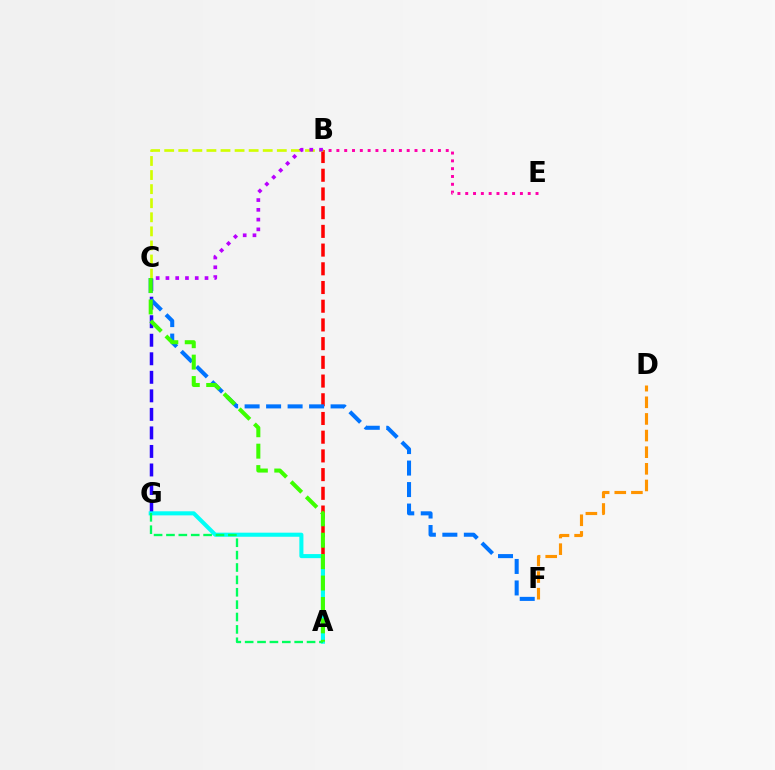{('C', 'G'): [{'color': '#2500ff', 'line_style': 'dashed', 'thickness': 2.52}], ('B', 'E'): [{'color': '#ff00ac', 'line_style': 'dotted', 'thickness': 2.12}], ('D', 'F'): [{'color': '#ff9400', 'line_style': 'dashed', 'thickness': 2.26}], ('A', 'B'): [{'color': '#ff0000', 'line_style': 'dashed', 'thickness': 2.54}], ('A', 'G'): [{'color': '#00fff6', 'line_style': 'solid', 'thickness': 2.93}, {'color': '#00ff5c', 'line_style': 'dashed', 'thickness': 1.68}], ('C', 'F'): [{'color': '#0074ff', 'line_style': 'dashed', 'thickness': 2.92}], ('B', 'C'): [{'color': '#d1ff00', 'line_style': 'dashed', 'thickness': 1.91}, {'color': '#b900ff', 'line_style': 'dotted', 'thickness': 2.65}], ('A', 'C'): [{'color': '#3dff00', 'line_style': 'dashed', 'thickness': 2.91}]}